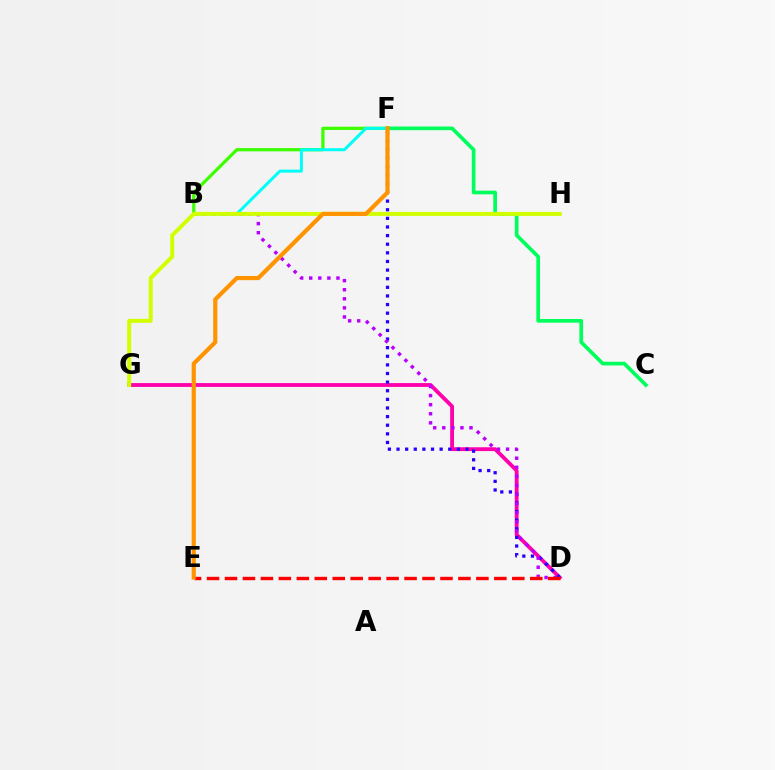{('D', 'G'): [{'color': '#ff00ac', 'line_style': 'solid', 'thickness': 2.75}], ('D', 'F'): [{'color': '#2500ff', 'line_style': 'dotted', 'thickness': 2.34}], ('B', 'H'): [{'color': '#0074ff', 'line_style': 'solid', 'thickness': 1.55}], ('B', 'D'): [{'color': '#b900ff', 'line_style': 'dotted', 'thickness': 2.47}], ('C', 'F'): [{'color': '#00ff5c', 'line_style': 'solid', 'thickness': 2.65}], ('D', 'E'): [{'color': '#ff0000', 'line_style': 'dashed', 'thickness': 2.44}], ('B', 'F'): [{'color': '#3dff00', 'line_style': 'solid', 'thickness': 2.34}, {'color': '#00fff6', 'line_style': 'solid', 'thickness': 2.16}], ('G', 'H'): [{'color': '#d1ff00', 'line_style': 'solid', 'thickness': 2.87}], ('E', 'F'): [{'color': '#ff9400', 'line_style': 'solid', 'thickness': 3.0}]}